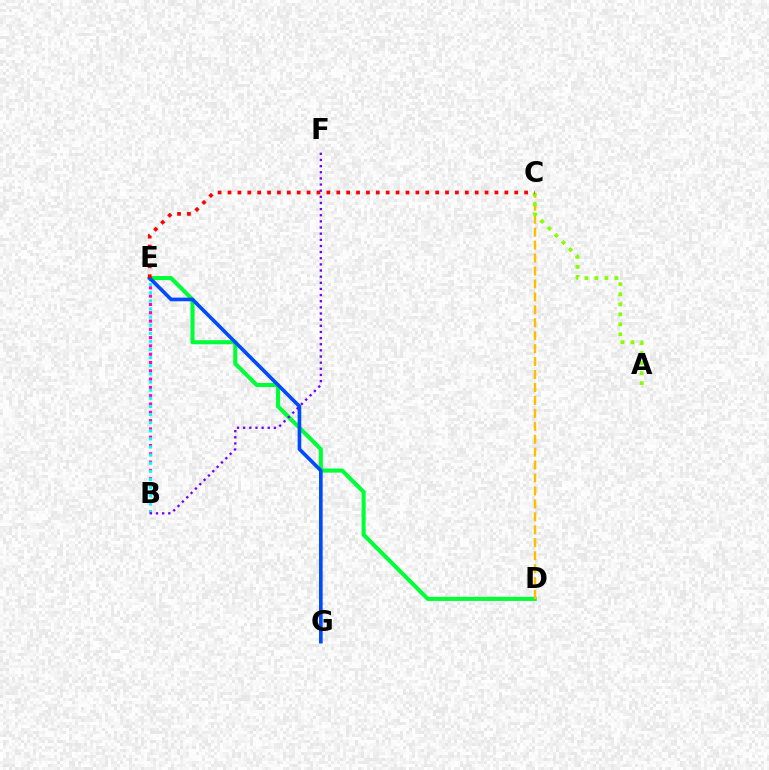{('B', 'E'): [{'color': '#ff00cf', 'line_style': 'dotted', 'thickness': 2.26}, {'color': '#00fff6', 'line_style': 'dotted', 'thickness': 2.21}], ('D', 'E'): [{'color': '#00ff39', 'line_style': 'solid', 'thickness': 2.94}], ('C', 'D'): [{'color': '#ffbd00', 'line_style': 'dashed', 'thickness': 1.76}], ('A', 'C'): [{'color': '#84ff00', 'line_style': 'dotted', 'thickness': 2.72}], ('E', 'G'): [{'color': '#004bff', 'line_style': 'solid', 'thickness': 2.63}], ('C', 'E'): [{'color': '#ff0000', 'line_style': 'dotted', 'thickness': 2.69}], ('B', 'F'): [{'color': '#7200ff', 'line_style': 'dotted', 'thickness': 1.67}]}